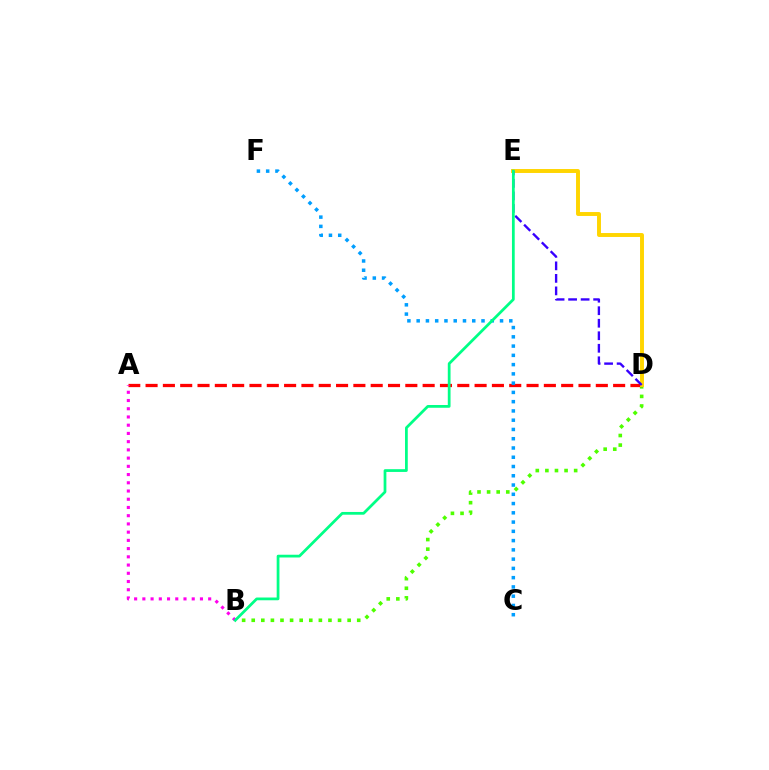{('B', 'D'): [{'color': '#4fff00', 'line_style': 'dotted', 'thickness': 2.61}], ('A', 'D'): [{'color': '#ff0000', 'line_style': 'dashed', 'thickness': 2.35}], ('D', 'E'): [{'color': '#ffd500', 'line_style': 'solid', 'thickness': 2.83}, {'color': '#3700ff', 'line_style': 'dashed', 'thickness': 1.7}], ('C', 'F'): [{'color': '#009eff', 'line_style': 'dotted', 'thickness': 2.52}], ('A', 'B'): [{'color': '#ff00ed', 'line_style': 'dotted', 'thickness': 2.24}], ('B', 'E'): [{'color': '#00ff86', 'line_style': 'solid', 'thickness': 1.98}]}